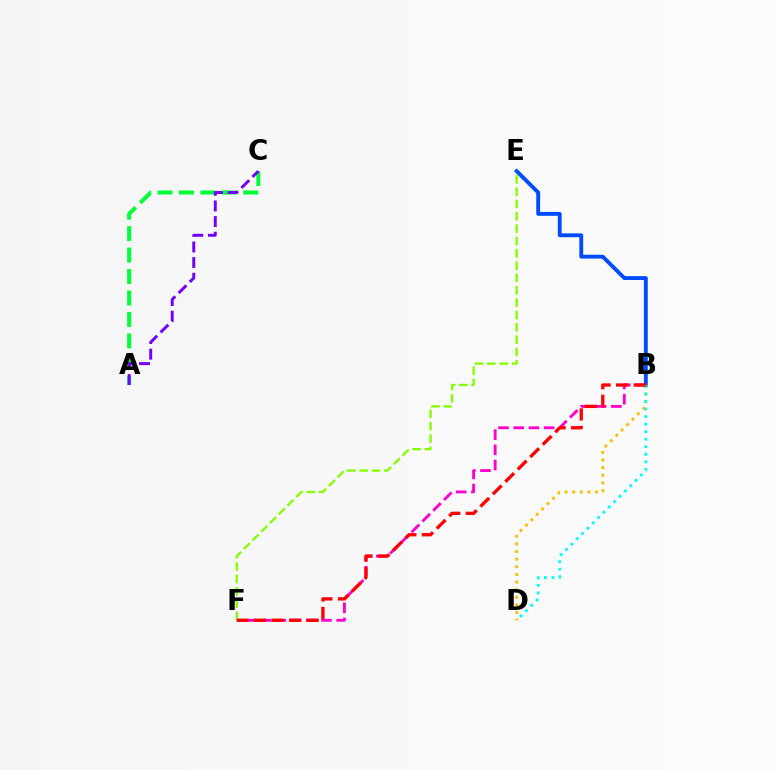{('B', 'E'): [{'color': '#004bff', 'line_style': 'solid', 'thickness': 2.78}], ('B', 'F'): [{'color': '#ff00cf', 'line_style': 'dashed', 'thickness': 2.07}, {'color': '#ff0000', 'line_style': 'dashed', 'thickness': 2.39}], ('B', 'D'): [{'color': '#ffbd00', 'line_style': 'dotted', 'thickness': 2.07}, {'color': '#00fff6', 'line_style': 'dotted', 'thickness': 2.05}], ('E', 'F'): [{'color': '#84ff00', 'line_style': 'dashed', 'thickness': 1.68}], ('A', 'C'): [{'color': '#00ff39', 'line_style': 'dashed', 'thickness': 2.91}, {'color': '#7200ff', 'line_style': 'dashed', 'thickness': 2.12}]}